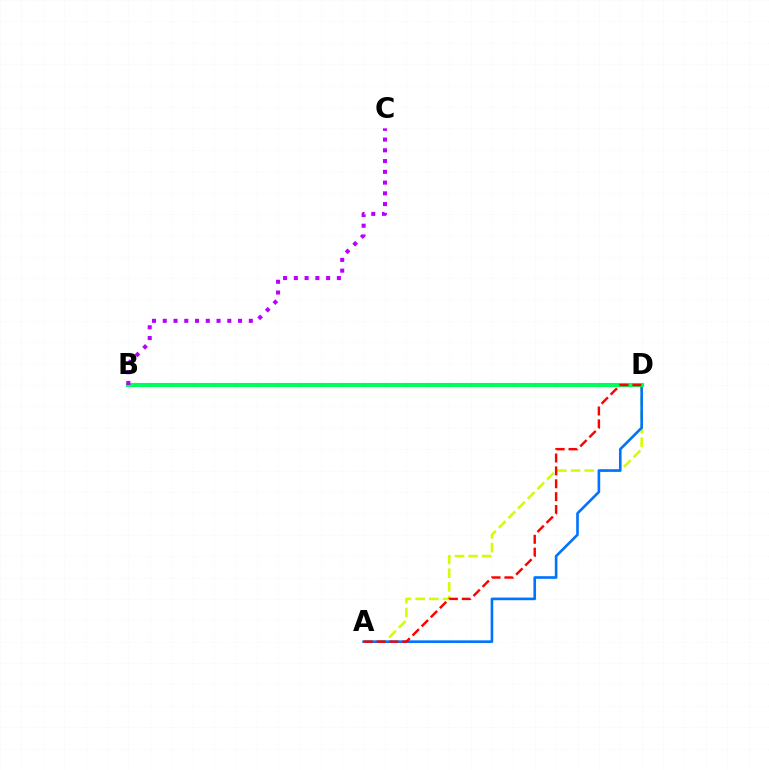{('A', 'D'): [{'color': '#d1ff00', 'line_style': 'dashed', 'thickness': 1.86}, {'color': '#0074ff', 'line_style': 'solid', 'thickness': 1.9}, {'color': '#ff0000', 'line_style': 'dashed', 'thickness': 1.75}], ('B', 'D'): [{'color': '#00ff5c', 'line_style': 'solid', 'thickness': 2.97}], ('B', 'C'): [{'color': '#b900ff', 'line_style': 'dotted', 'thickness': 2.92}]}